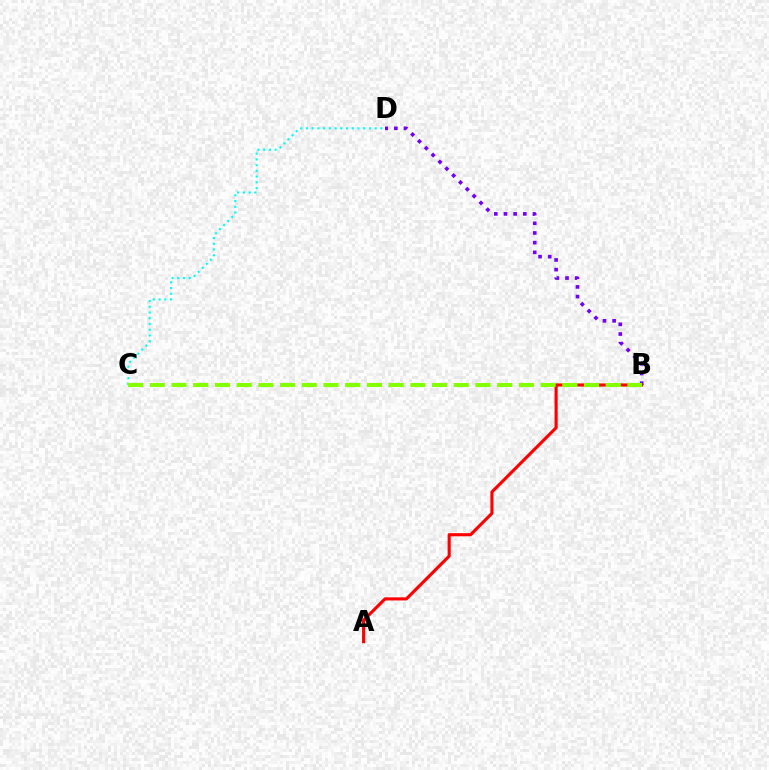{('B', 'D'): [{'color': '#7200ff', 'line_style': 'dotted', 'thickness': 2.63}], ('C', 'D'): [{'color': '#00fff6', 'line_style': 'dotted', 'thickness': 1.56}], ('A', 'B'): [{'color': '#ff0000', 'line_style': 'solid', 'thickness': 2.25}], ('B', 'C'): [{'color': '#84ff00', 'line_style': 'dashed', 'thickness': 2.95}]}